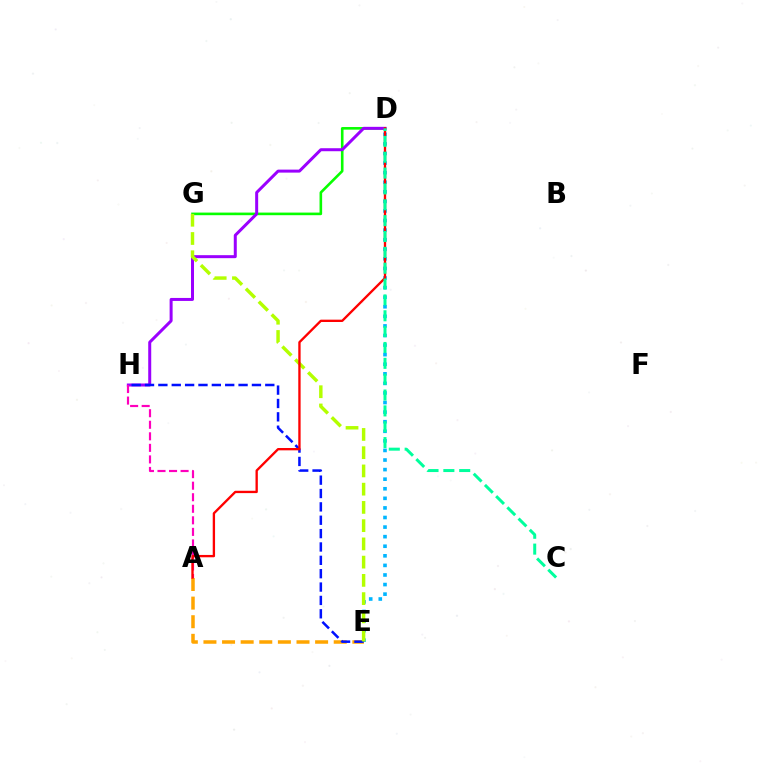{('A', 'E'): [{'color': '#ffa500', 'line_style': 'dashed', 'thickness': 2.53}], ('D', 'G'): [{'color': '#08ff00', 'line_style': 'solid', 'thickness': 1.88}], ('D', 'H'): [{'color': '#9b00ff', 'line_style': 'solid', 'thickness': 2.16}], ('D', 'E'): [{'color': '#00b5ff', 'line_style': 'dotted', 'thickness': 2.6}], ('E', 'H'): [{'color': '#0010ff', 'line_style': 'dashed', 'thickness': 1.82}], ('A', 'H'): [{'color': '#ff00bd', 'line_style': 'dashed', 'thickness': 1.57}], ('E', 'G'): [{'color': '#b3ff00', 'line_style': 'dashed', 'thickness': 2.48}], ('A', 'D'): [{'color': '#ff0000', 'line_style': 'solid', 'thickness': 1.68}], ('C', 'D'): [{'color': '#00ff9d', 'line_style': 'dashed', 'thickness': 2.15}]}